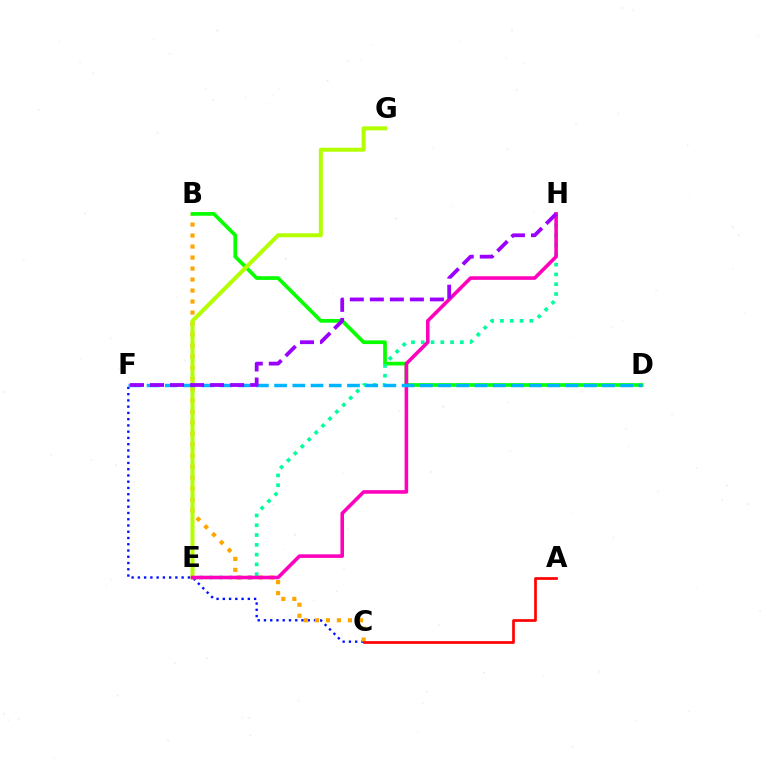{('C', 'F'): [{'color': '#0010ff', 'line_style': 'dotted', 'thickness': 1.7}], ('B', 'C'): [{'color': '#ffa500', 'line_style': 'dotted', 'thickness': 2.99}], ('B', 'D'): [{'color': '#08ff00', 'line_style': 'solid', 'thickness': 2.67}], ('E', 'H'): [{'color': '#00ff9d', 'line_style': 'dotted', 'thickness': 2.66}, {'color': '#ff00bd', 'line_style': 'solid', 'thickness': 2.58}], ('E', 'G'): [{'color': '#b3ff00', 'line_style': 'solid', 'thickness': 2.87}], ('D', 'F'): [{'color': '#00b5ff', 'line_style': 'dashed', 'thickness': 2.47}], ('F', 'H'): [{'color': '#9b00ff', 'line_style': 'dashed', 'thickness': 2.72}], ('A', 'C'): [{'color': '#ff0000', 'line_style': 'solid', 'thickness': 1.94}]}